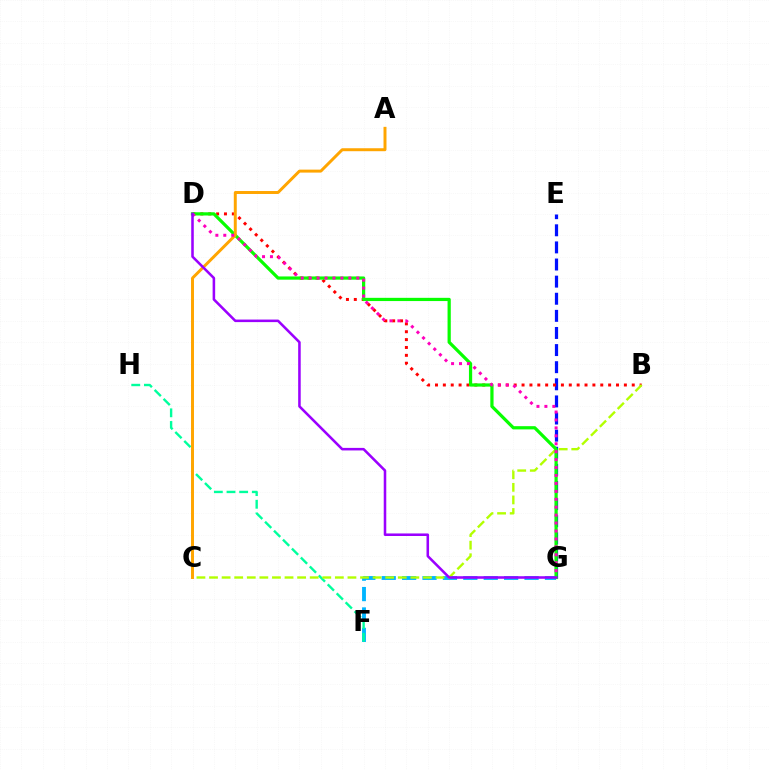{('F', 'G'): [{'color': '#00b5ff', 'line_style': 'dashed', 'thickness': 2.77}], ('F', 'H'): [{'color': '#00ff9d', 'line_style': 'dashed', 'thickness': 1.72}], ('E', 'G'): [{'color': '#0010ff', 'line_style': 'dashed', 'thickness': 2.32}], ('B', 'D'): [{'color': '#ff0000', 'line_style': 'dotted', 'thickness': 2.14}], ('B', 'C'): [{'color': '#b3ff00', 'line_style': 'dashed', 'thickness': 1.71}], ('D', 'G'): [{'color': '#08ff00', 'line_style': 'solid', 'thickness': 2.32}, {'color': '#ff00bd', 'line_style': 'dotted', 'thickness': 2.15}, {'color': '#9b00ff', 'line_style': 'solid', 'thickness': 1.84}], ('A', 'C'): [{'color': '#ffa500', 'line_style': 'solid', 'thickness': 2.13}]}